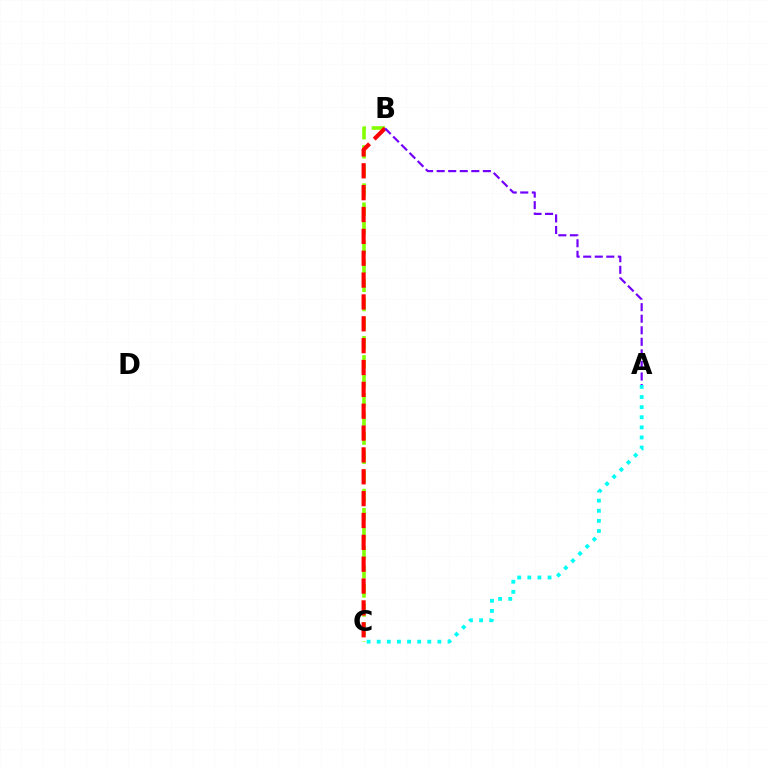{('B', 'C'): [{'color': '#84ff00', 'line_style': 'dashed', 'thickness': 2.59}, {'color': '#ff0000', 'line_style': 'dashed', 'thickness': 2.97}], ('A', 'B'): [{'color': '#7200ff', 'line_style': 'dashed', 'thickness': 1.57}], ('A', 'C'): [{'color': '#00fff6', 'line_style': 'dotted', 'thickness': 2.75}]}